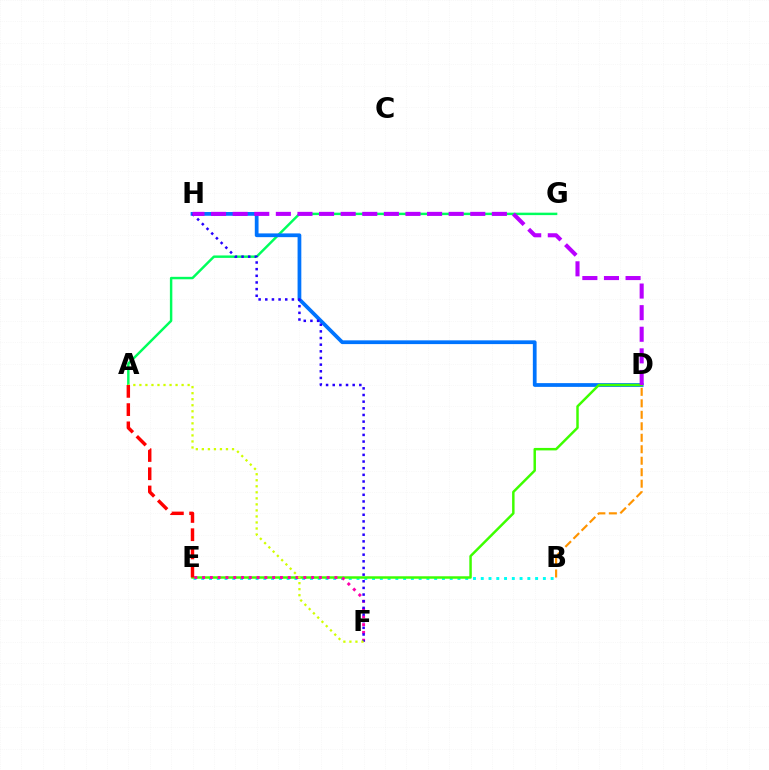{('B', 'E'): [{'color': '#00fff6', 'line_style': 'dotted', 'thickness': 2.11}], ('A', 'G'): [{'color': '#00ff5c', 'line_style': 'solid', 'thickness': 1.76}], ('D', 'H'): [{'color': '#0074ff', 'line_style': 'solid', 'thickness': 2.7}, {'color': '#b900ff', 'line_style': 'dashed', 'thickness': 2.93}], ('D', 'E'): [{'color': '#3dff00', 'line_style': 'solid', 'thickness': 1.78}], ('E', 'F'): [{'color': '#ff00ac', 'line_style': 'dotted', 'thickness': 2.12}], ('F', 'H'): [{'color': '#2500ff', 'line_style': 'dotted', 'thickness': 1.81}], ('A', 'F'): [{'color': '#d1ff00', 'line_style': 'dotted', 'thickness': 1.64}], ('B', 'D'): [{'color': '#ff9400', 'line_style': 'dashed', 'thickness': 1.56}], ('A', 'E'): [{'color': '#ff0000', 'line_style': 'dashed', 'thickness': 2.48}]}